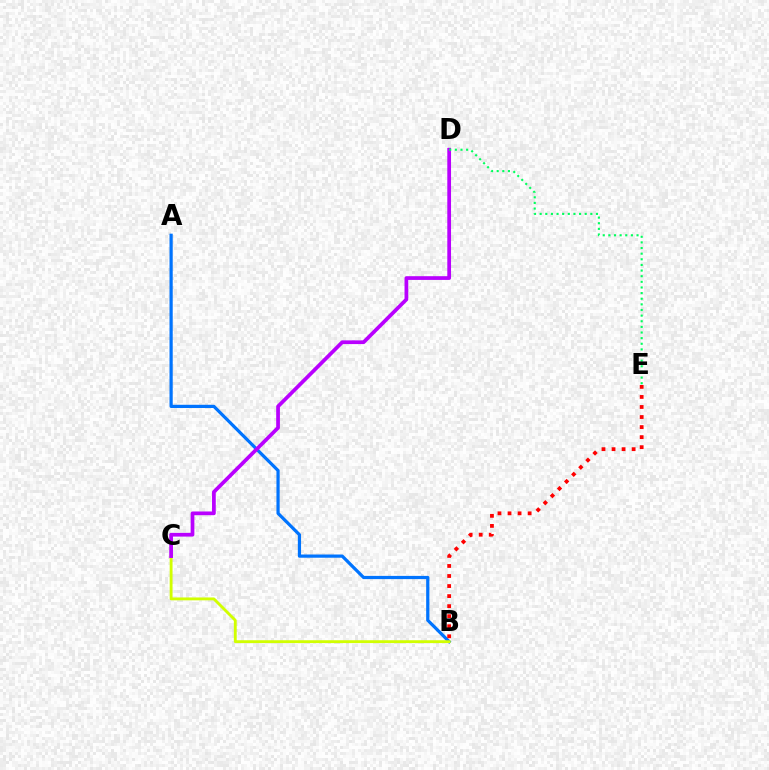{('A', 'B'): [{'color': '#0074ff', 'line_style': 'solid', 'thickness': 2.32}], ('B', 'C'): [{'color': '#d1ff00', 'line_style': 'solid', 'thickness': 2.06}], ('B', 'E'): [{'color': '#ff0000', 'line_style': 'dotted', 'thickness': 2.73}], ('C', 'D'): [{'color': '#b900ff', 'line_style': 'solid', 'thickness': 2.68}], ('D', 'E'): [{'color': '#00ff5c', 'line_style': 'dotted', 'thickness': 1.53}]}